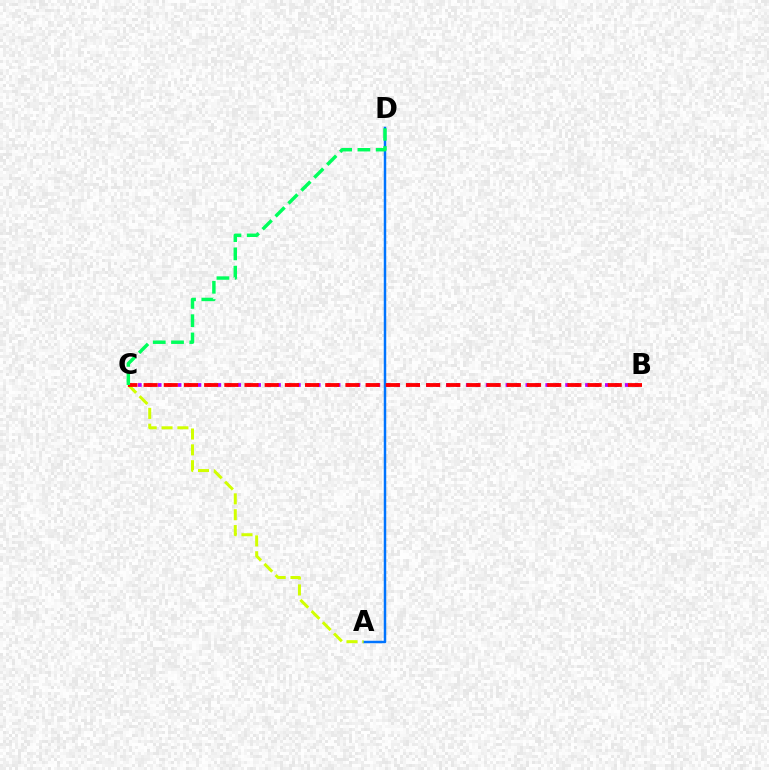{('A', 'D'): [{'color': '#0074ff', 'line_style': 'solid', 'thickness': 1.78}], ('B', 'C'): [{'color': '#b900ff', 'line_style': 'dotted', 'thickness': 2.7}, {'color': '#ff0000', 'line_style': 'dashed', 'thickness': 2.74}], ('A', 'C'): [{'color': '#d1ff00', 'line_style': 'dashed', 'thickness': 2.15}], ('C', 'D'): [{'color': '#00ff5c', 'line_style': 'dashed', 'thickness': 2.48}]}